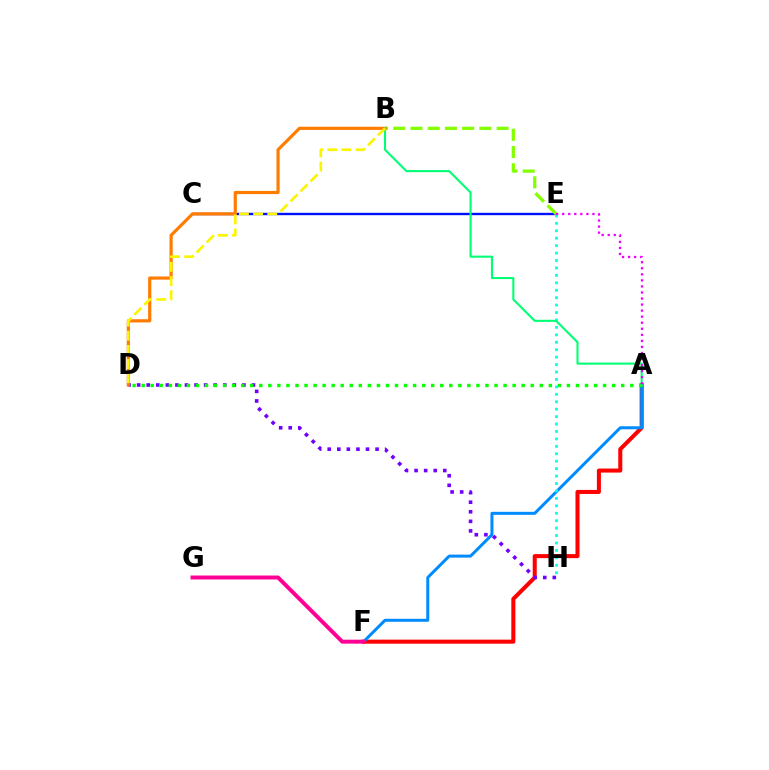{('A', 'F'): [{'color': '#ff0000', 'line_style': 'solid', 'thickness': 2.91}, {'color': '#008cff', 'line_style': 'solid', 'thickness': 2.16}], ('D', 'H'): [{'color': '#7200ff', 'line_style': 'dotted', 'thickness': 2.6}], ('C', 'E'): [{'color': '#0010ff', 'line_style': 'solid', 'thickness': 1.7}], ('E', 'H'): [{'color': '#00fff6', 'line_style': 'dotted', 'thickness': 2.02}], ('B', 'E'): [{'color': '#84ff00', 'line_style': 'dashed', 'thickness': 2.34}], ('B', 'D'): [{'color': '#ff7c00', 'line_style': 'solid', 'thickness': 2.29}, {'color': '#fcf500', 'line_style': 'dashed', 'thickness': 1.92}], ('A', 'D'): [{'color': '#08ff00', 'line_style': 'dotted', 'thickness': 2.46}], ('A', 'B'): [{'color': '#00ff74', 'line_style': 'solid', 'thickness': 1.5}], ('A', 'E'): [{'color': '#ee00ff', 'line_style': 'dotted', 'thickness': 1.64}], ('F', 'G'): [{'color': '#ff0094', 'line_style': 'solid', 'thickness': 2.84}]}